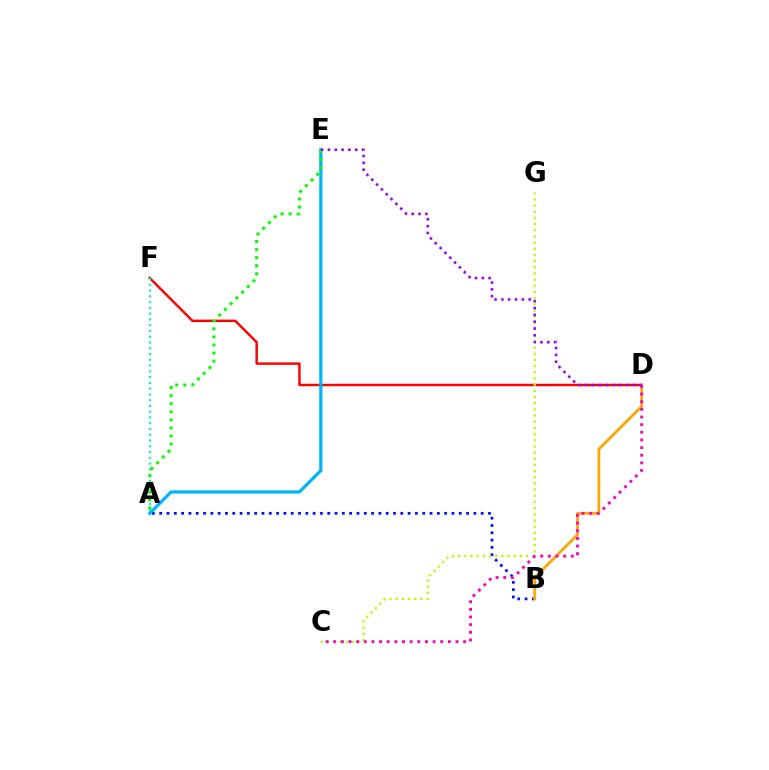{('D', 'F'): [{'color': '#ff0000', 'line_style': 'solid', 'thickness': 1.76}], ('A', 'B'): [{'color': '#0010ff', 'line_style': 'dotted', 'thickness': 1.99}], ('B', 'D'): [{'color': '#ffa500', 'line_style': 'solid', 'thickness': 1.96}], ('A', 'E'): [{'color': '#00b5ff', 'line_style': 'solid', 'thickness': 2.31}, {'color': '#08ff00', 'line_style': 'dotted', 'thickness': 2.2}], ('C', 'G'): [{'color': '#b3ff00', 'line_style': 'dotted', 'thickness': 1.68}], ('A', 'F'): [{'color': '#00ff9d', 'line_style': 'dotted', 'thickness': 1.57}], ('C', 'D'): [{'color': '#ff00bd', 'line_style': 'dotted', 'thickness': 2.08}], ('D', 'E'): [{'color': '#9b00ff', 'line_style': 'dotted', 'thickness': 1.85}]}